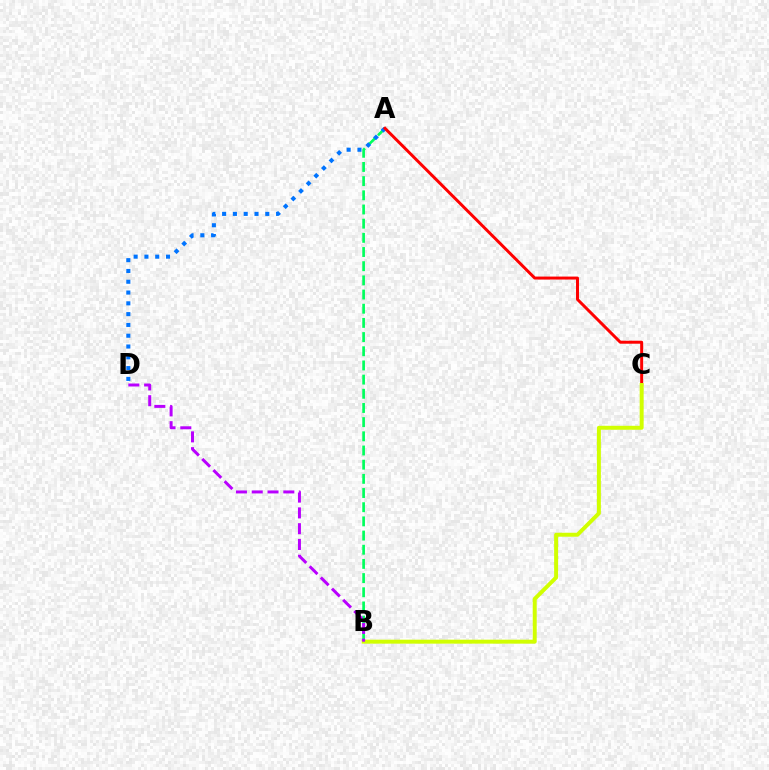{('A', 'B'): [{'color': '#00ff5c', 'line_style': 'dashed', 'thickness': 1.93}], ('A', 'D'): [{'color': '#0074ff', 'line_style': 'dotted', 'thickness': 2.93}], ('A', 'C'): [{'color': '#ff0000', 'line_style': 'solid', 'thickness': 2.14}], ('B', 'C'): [{'color': '#d1ff00', 'line_style': 'solid', 'thickness': 2.85}], ('B', 'D'): [{'color': '#b900ff', 'line_style': 'dashed', 'thickness': 2.15}]}